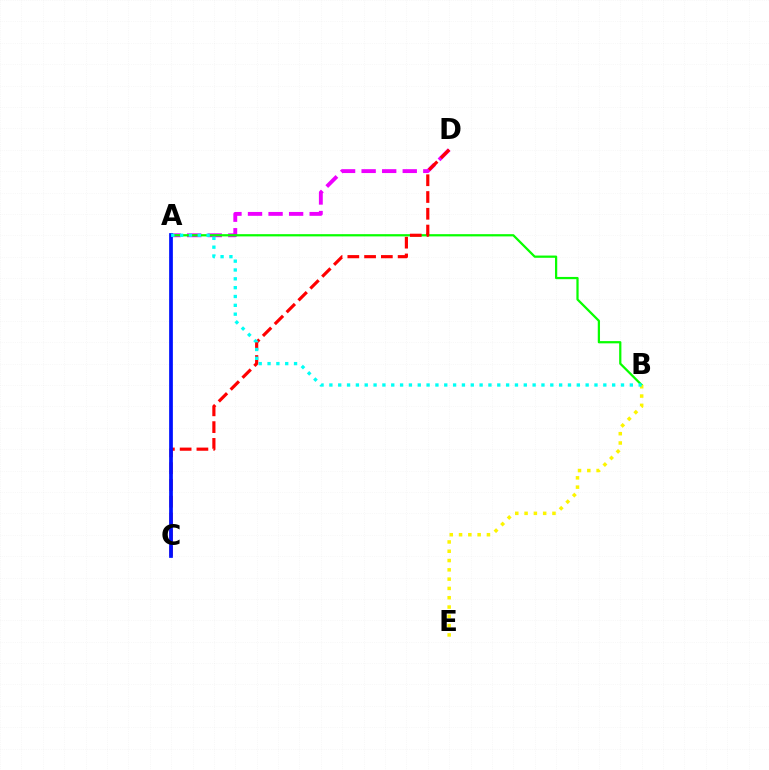{('A', 'D'): [{'color': '#ee00ff', 'line_style': 'dashed', 'thickness': 2.79}], ('A', 'B'): [{'color': '#08ff00', 'line_style': 'solid', 'thickness': 1.62}, {'color': '#00fff6', 'line_style': 'dotted', 'thickness': 2.4}], ('B', 'E'): [{'color': '#fcf500', 'line_style': 'dotted', 'thickness': 2.53}], ('C', 'D'): [{'color': '#ff0000', 'line_style': 'dashed', 'thickness': 2.28}], ('A', 'C'): [{'color': '#0010ff', 'line_style': 'solid', 'thickness': 2.68}]}